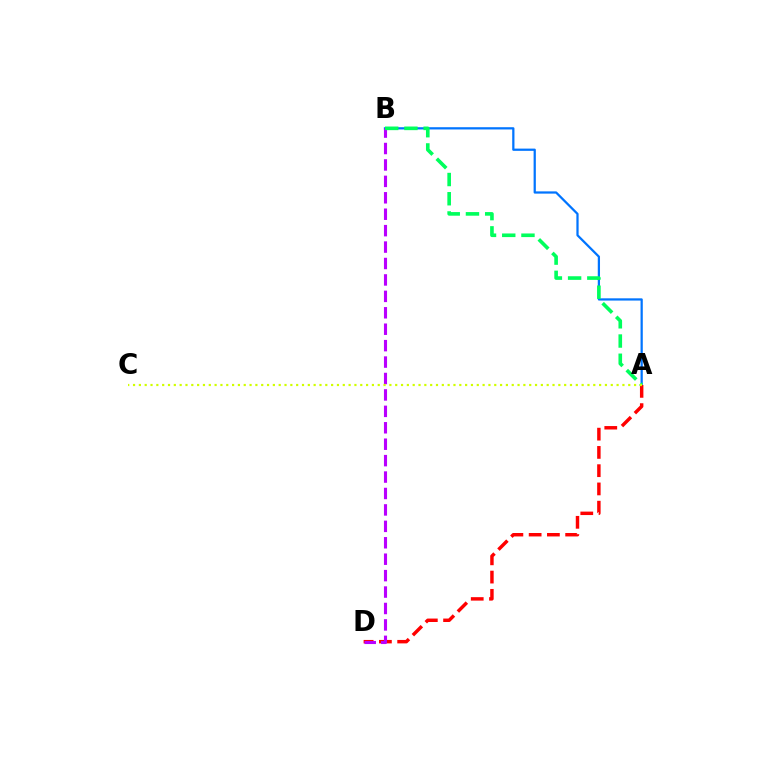{('A', 'B'): [{'color': '#0074ff', 'line_style': 'solid', 'thickness': 1.61}, {'color': '#00ff5c', 'line_style': 'dashed', 'thickness': 2.61}], ('A', 'D'): [{'color': '#ff0000', 'line_style': 'dashed', 'thickness': 2.48}], ('B', 'D'): [{'color': '#b900ff', 'line_style': 'dashed', 'thickness': 2.23}], ('A', 'C'): [{'color': '#d1ff00', 'line_style': 'dotted', 'thickness': 1.58}]}